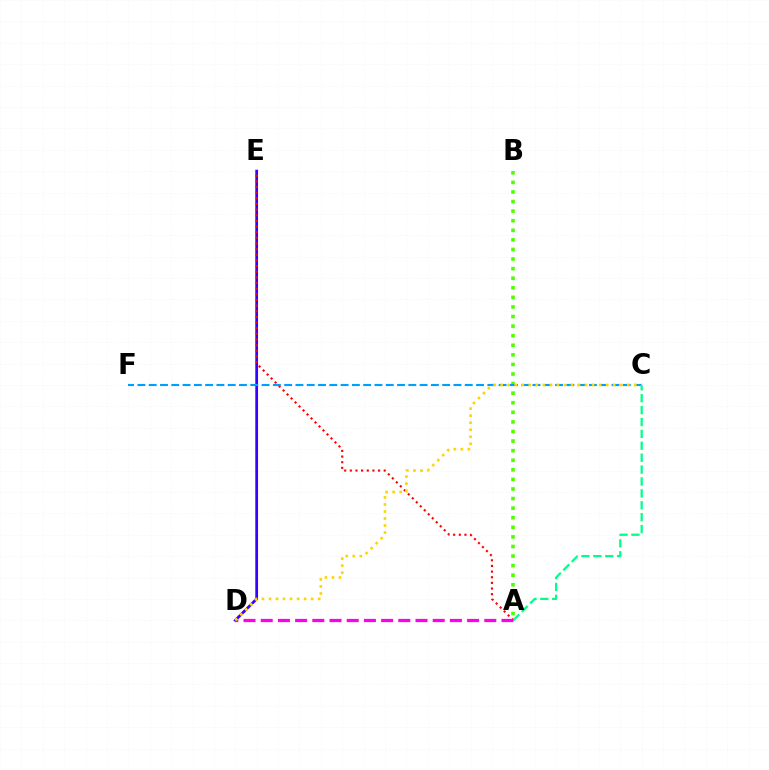{('A', 'B'): [{'color': '#4fff00', 'line_style': 'dotted', 'thickness': 2.6}], ('D', 'E'): [{'color': '#3700ff', 'line_style': 'solid', 'thickness': 1.97}], ('A', 'E'): [{'color': '#ff0000', 'line_style': 'dotted', 'thickness': 1.53}], ('C', 'F'): [{'color': '#009eff', 'line_style': 'dashed', 'thickness': 1.53}], ('A', 'C'): [{'color': '#00ff86', 'line_style': 'dashed', 'thickness': 1.62}], ('A', 'D'): [{'color': '#ff00ed', 'line_style': 'dashed', 'thickness': 2.34}], ('C', 'D'): [{'color': '#ffd500', 'line_style': 'dotted', 'thickness': 1.91}]}